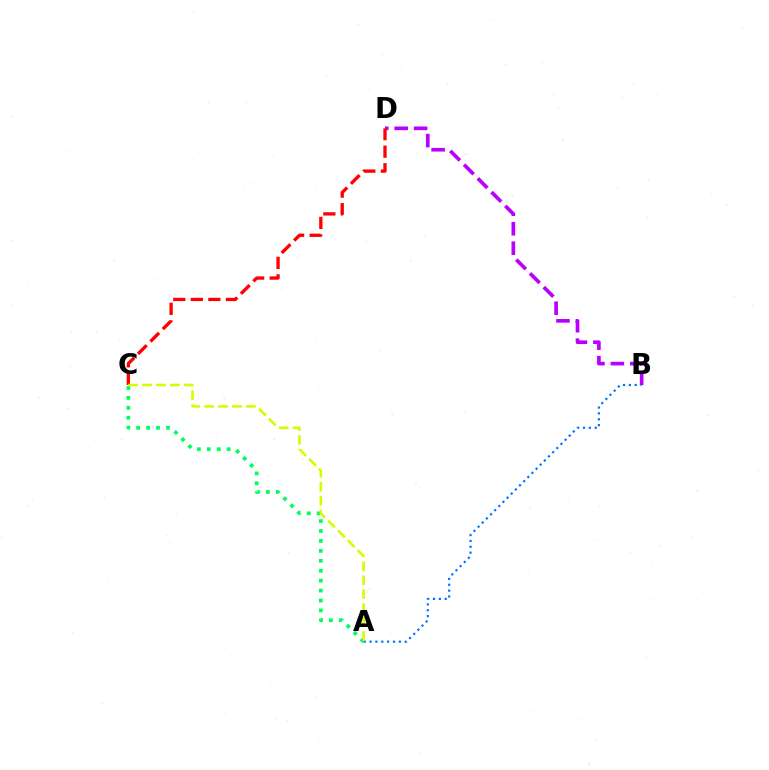{('B', 'D'): [{'color': '#b900ff', 'line_style': 'dashed', 'thickness': 2.64}], ('A', 'B'): [{'color': '#0074ff', 'line_style': 'dotted', 'thickness': 1.59}], ('A', 'C'): [{'color': '#00ff5c', 'line_style': 'dotted', 'thickness': 2.7}, {'color': '#d1ff00', 'line_style': 'dashed', 'thickness': 1.89}], ('C', 'D'): [{'color': '#ff0000', 'line_style': 'dashed', 'thickness': 2.38}]}